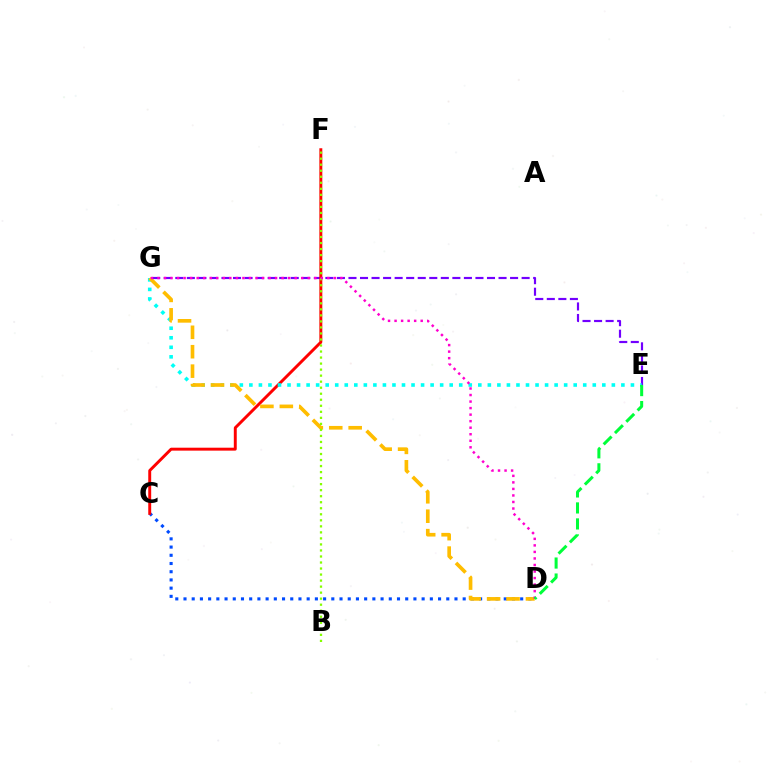{('E', 'G'): [{'color': '#7200ff', 'line_style': 'dashed', 'thickness': 1.57}, {'color': '#00fff6', 'line_style': 'dotted', 'thickness': 2.59}], ('C', 'D'): [{'color': '#004bff', 'line_style': 'dotted', 'thickness': 2.23}], ('C', 'F'): [{'color': '#ff0000', 'line_style': 'solid', 'thickness': 2.11}], ('D', 'G'): [{'color': '#ffbd00', 'line_style': 'dashed', 'thickness': 2.64}, {'color': '#ff00cf', 'line_style': 'dotted', 'thickness': 1.78}], ('B', 'F'): [{'color': '#84ff00', 'line_style': 'dotted', 'thickness': 1.64}], ('D', 'E'): [{'color': '#00ff39', 'line_style': 'dashed', 'thickness': 2.17}]}